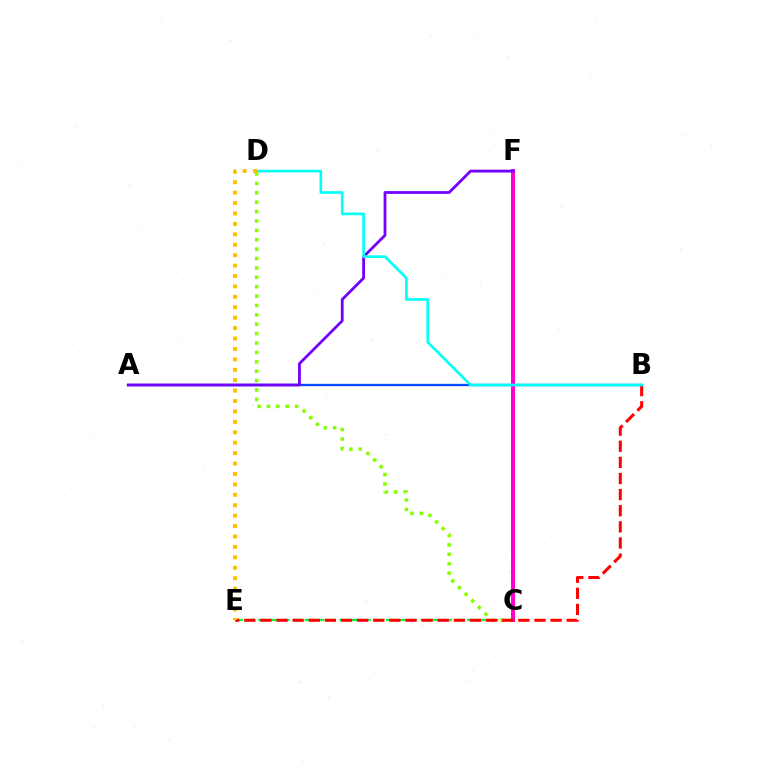{('C', 'D'): [{'color': '#84ff00', 'line_style': 'dotted', 'thickness': 2.55}], ('C', 'E'): [{'color': '#00ff39', 'line_style': 'dashed', 'thickness': 1.58}], ('A', 'B'): [{'color': '#004bff', 'line_style': 'solid', 'thickness': 1.67}], ('C', 'F'): [{'color': '#ff00cf', 'line_style': 'solid', 'thickness': 2.87}], ('A', 'F'): [{'color': '#7200ff', 'line_style': 'solid', 'thickness': 2.01}], ('B', 'E'): [{'color': '#ff0000', 'line_style': 'dashed', 'thickness': 2.19}], ('B', 'D'): [{'color': '#00fff6', 'line_style': 'solid', 'thickness': 1.9}], ('D', 'E'): [{'color': '#ffbd00', 'line_style': 'dotted', 'thickness': 2.83}]}